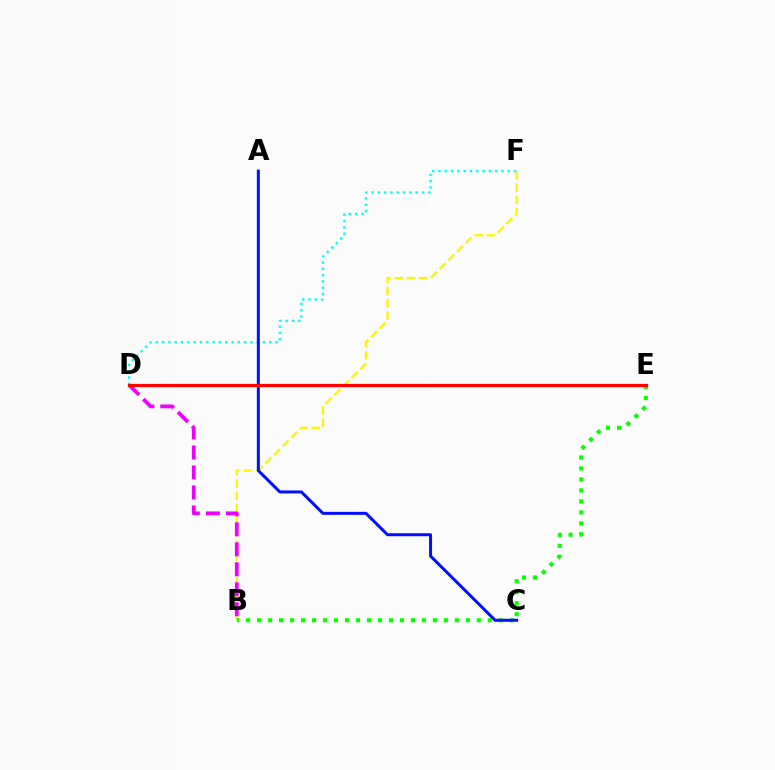{('D', 'F'): [{'color': '#00fff6', 'line_style': 'dotted', 'thickness': 1.71}], ('B', 'F'): [{'color': '#fcf500', 'line_style': 'dashed', 'thickness': 1.66}], ('B', 'E'): [{'color': '#08ff00', 'line_style': 'dotted', 'thickness': 2.98}], ('B', 'D'): [{'color': '#ee00ff', 'line_style': 'dashed', 'thickness': 2.71}], ('A', 'C'): [{'color': '#0010ff', 'line_style': 'solid', 'thickness': 2.16}], ('D', 'E'): [{'color': '#ff0000', 'line_style': 'solid', 'thickness': 2.33}]}